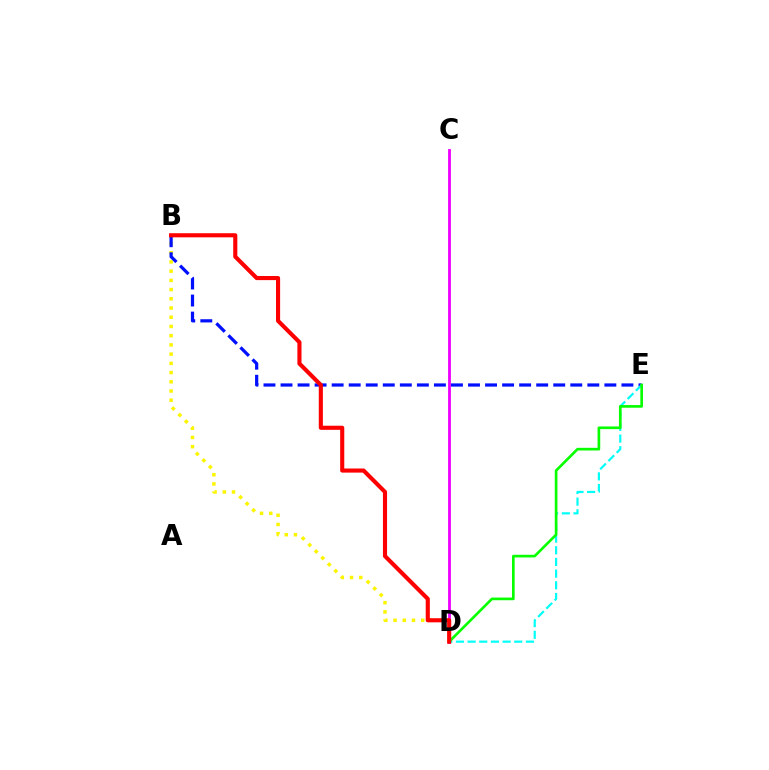{('C', 'D'): [{'color': '#ee00ff', 'line_style': 'solid', 'thickness': 2.03}], ('B', 'D'): [{'color': '#fcf500', 'line_style': 'dotted', 'thickness': 2.51}, {'color': '#ff0000', 'line_style': 'solid', 'thickness': 2.96}], ('B', 'E'): [{'color': '#0010ff', 'line_style': 'dashed', 'thickness': 2.32}], ('D', 'E'): [{'color': '#00fff6', 'line_style': 'dashed', 'thickness': 1.59}, {'color': '#08ff00', 'line_style': 'solid', 'thickness': 1.92}]}